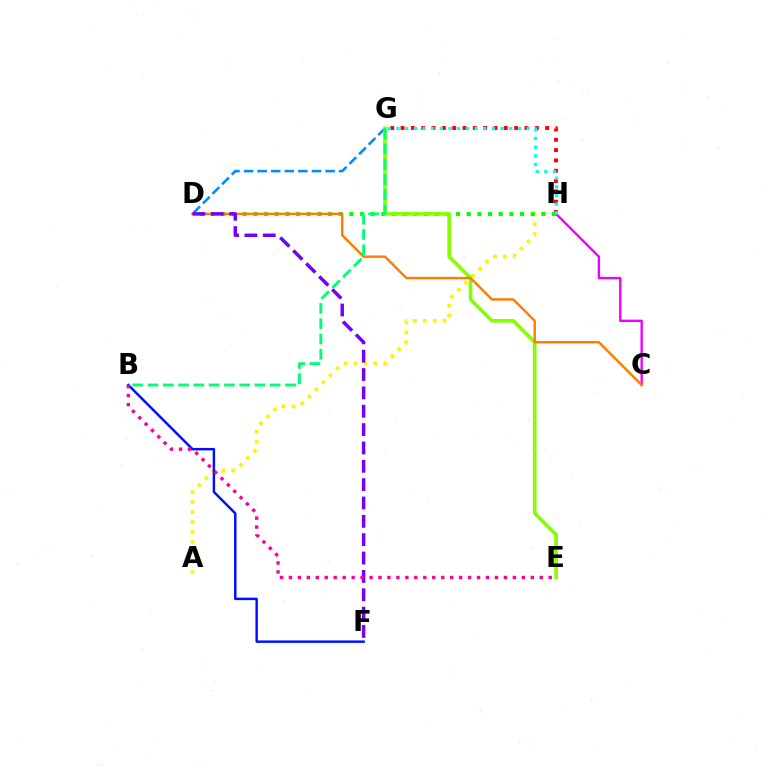{('A', 'H'): [{'color': '#fcf500', 'line_style': 'dotted', 'thickness': 2.7}], ('G', 'H'): [{'color': '#ff0000', 'line_style': 'dotted', 'thickness': 2.81}, {'color': '#00fff6', 'line_style': 'dotted', 'thickness': 2.36}], ('C', 'H'): [{'color': '#ee00ff', 'line_style': 'solid', 'thickness': 1.71}], ('B', 'F'): [{'color': '#0010ff', 'line_style': 'solid', 'thickness': 1.78}], ('D', 'H'): [{'color': '#08ff00', 'line_style': 'dotted', 'thickness': 2.9}], ('D', 'G'): [{'color': '#008cff', 'line_style': 'dashed', 'thickness': 1.85}], ('E', 'G'): [{'color': '#84ff00', 'line_style': 'solid', 'thickness': 2.6}], ('C', 'D'): [{'color': '#ff7c00', 'line_style': 'solid', 'thickness': 1.75}], ('D', 'F'): [{'color': '#7200ff', 'line_style': 'dashed', 'thickness': 2.49}], ('B', 'E'): [{'color': '#ff0094', 'line_style': 'dotted', 'thickness': 2.43}], ('B', 'G'): [{'color': '#00ff74', 'line_style': 'dashed', 'thickness': 2.08}]}